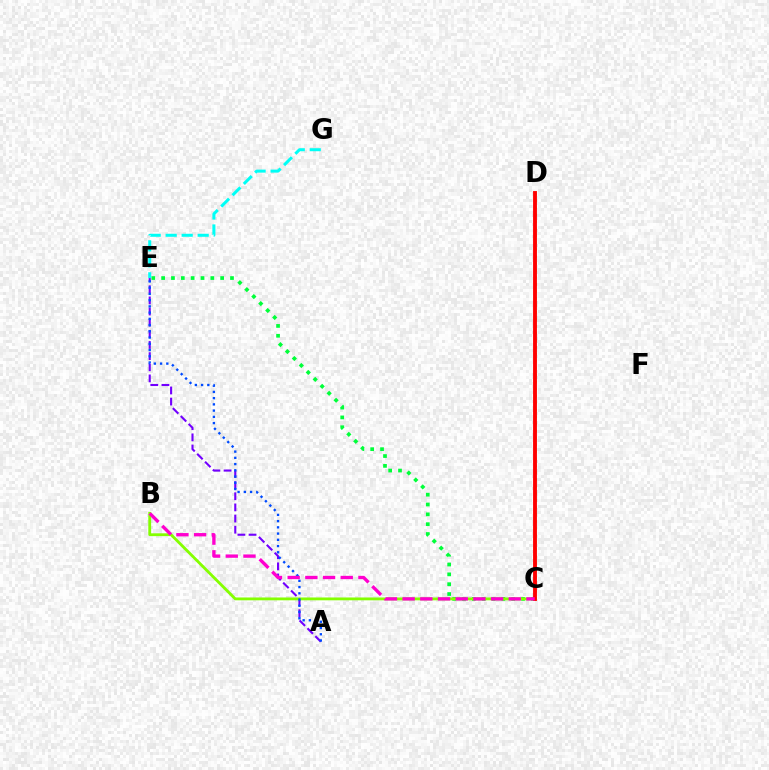{('C', 'E'): [{'color': '#00ff39', 'line_style': 'dotted', 'thickness': 2.67}], ('A', 'E'): [{'color': '#7200ff', 'line_style': 'dashed', 'thickness': 1.51}, {'color': '#004bff', 'line_style': 'dotted', 'thickness': 1.69}], ('B', 'C'): [{'color': '#84ff00', 'line_style': 'solid', 'thickness': 2.03}, {'color': '#ff00cf', 'line_style': 'dashed', 'thickness': 2.4}], ('C', 'D'): [{'color': '#ffbd00', 'line_style': 'dotted', 'thickness': 1.89}, {'color': '#ff0000', 'line_style': 'solid', 'thickness': 2.78}], ('E', 'G'): [{'color': '#00fff6', 'line_style': 'dashed', 'thickness': 2.17}]}